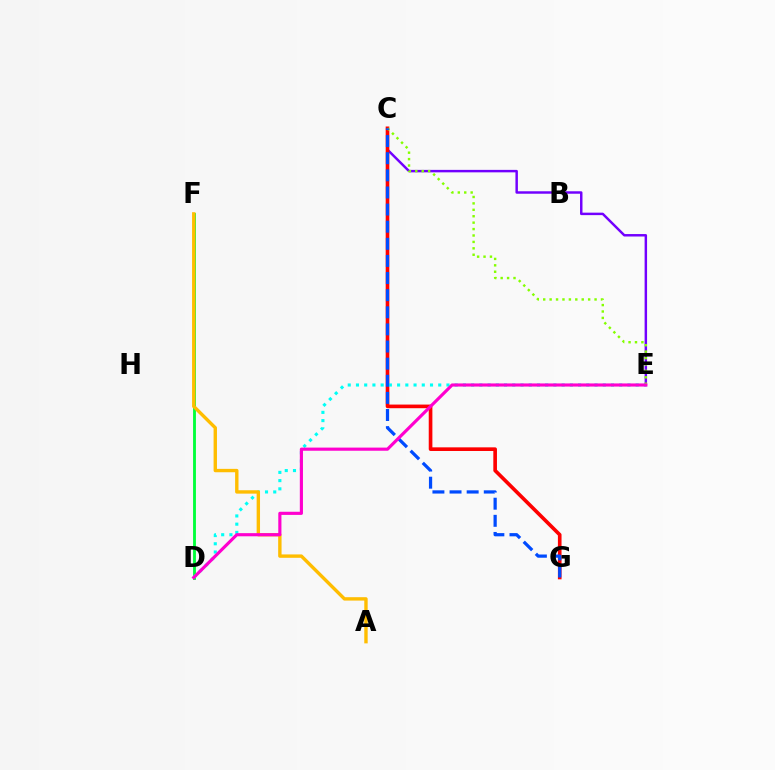{('C', 'E'): [{'color': '#7200ff', 'line_style': 'solid', 'thickness': 1.77}, {'color': '#84ff00', 'line_style': 'dotted', 'thickness': 1.74}], ('D', 'F'): [{'color': '#00ff39', 'line_style': 'solid', 'thickness': 2.05}], ('C', 'G'): [{'color': '#ff0000', 'line_style': 'solid', 'thickness': 2.62}, {'color': '#004bff', 'line_style': 'dashed', 'thickness': 2.33}], ('D', 'E'): [{'color': '#00fff6', 'line_style': 'dotted', 'thickness': 2.24}, {'color': '#ff00cf', 'line_style': 'solid', 'thickness': 2.26}], ('A', 'F'): [{'color': '#ffbd00', 'line_style': 'solid', 'thickness': 2.44}]}